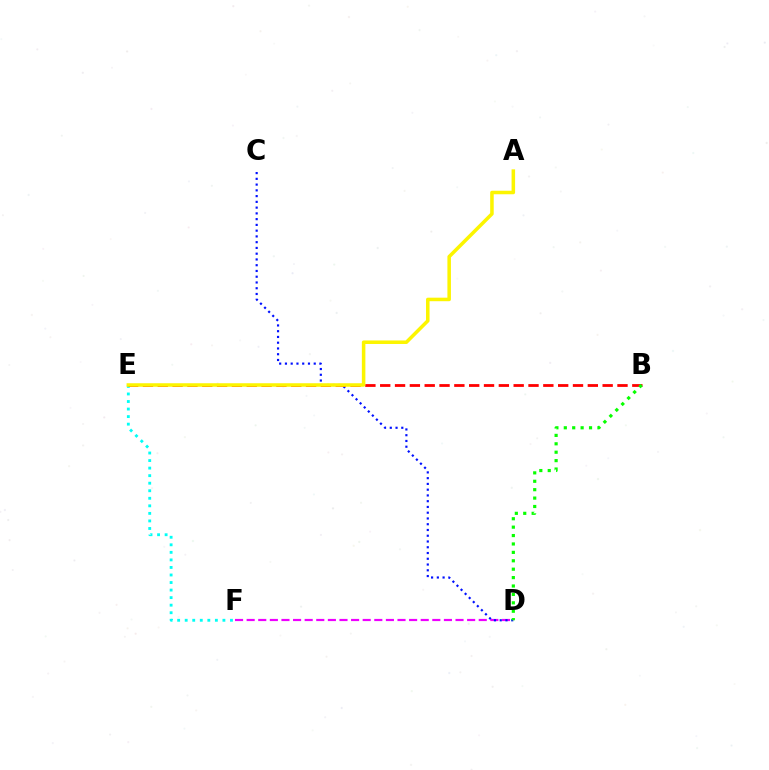{('E', 'F'): [{'color': '#00fff6', 'line_style': 'dotted', 'thickness': 2.05}], ('D', 'F'): [{'color': '#ee00ff', 'line_style': 'dashed', 'thickness': 1.58}], ('C', 'D'): [{'color': '#0010ff', 'line_style': 'dotted', 'thickness': 1.56}], ('B', 'E'): [{'color': '#ff0000', 'line_style': 'dashed', 'thickness': 2.01}], ('A', 'E'): [{'color': '#fcf500', 'line_style': 'solid', 'thickness': 2.54}], ('B', 'D'): [{'color': '#08ff00', 'line_style': 'dotted', 'thickness': 2.28}]}